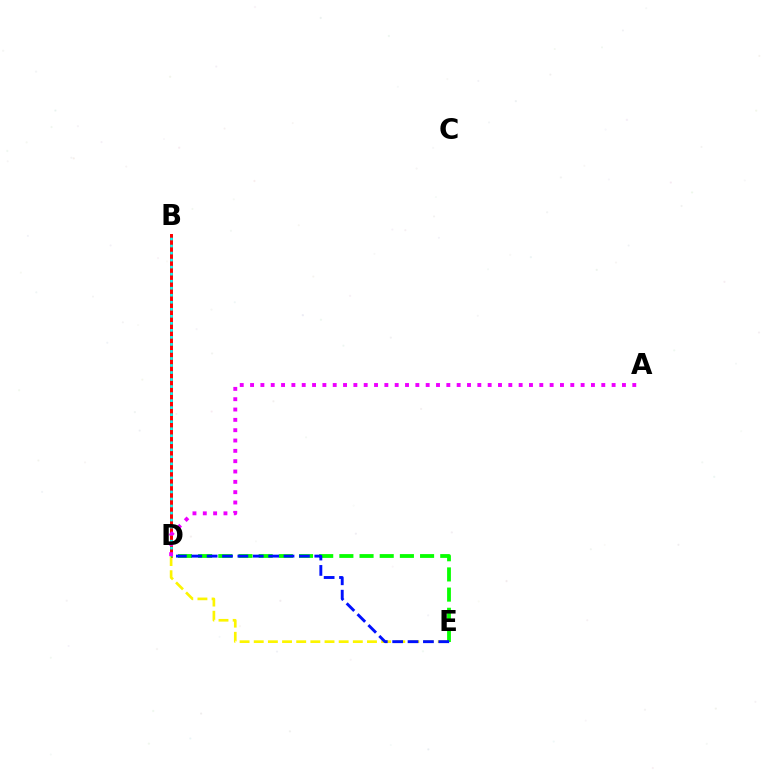{('B', 'D'): [{'color': '#ff0000', 'line_style': 'solid', 'thickness': 2.13}, {'color': '#00fff6', 'line_style': 'dotted', 'thickness': 1.91}], ('D', 'E'): [{'color': '#fcf500', 'line_style': 'dashed', 'thickness': 1.92}, {'color': '#08ff00', 'line_style': 'dashed', 'thickness': 2.74}, {'color': '#0010ff', 'line_style': 'dashed', 'thickness': 2.09}], ('A', 'D'): [{'color': '#ee00ff', 'line_style': 'dotted', 'thickness': 2.81}]}